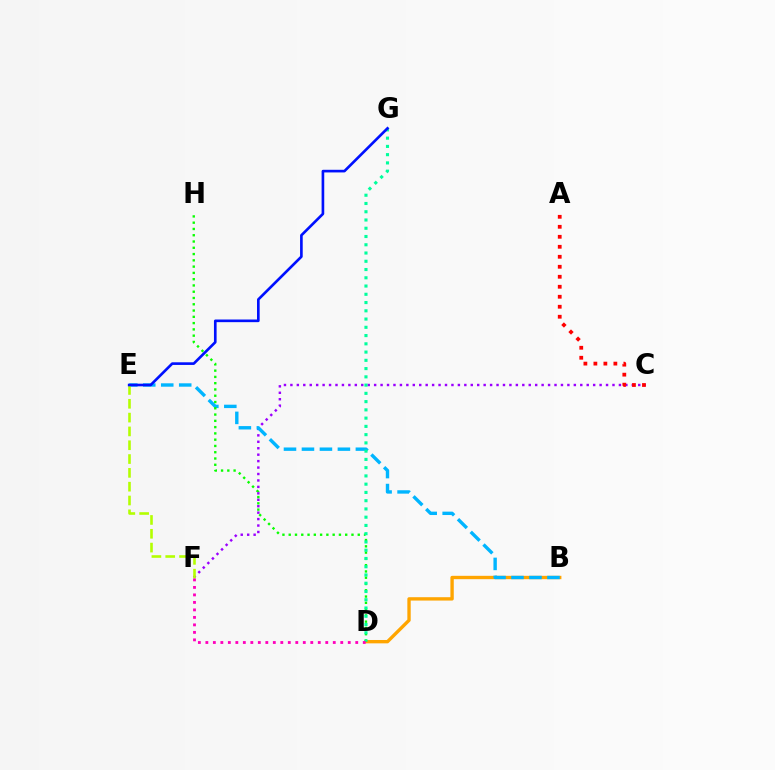{('C', 'F'): [{'color': '#9b00ff', 'line_style': 'dotted', 'thickness': 1.75}], ('B', 'D'): [{'color': '#ffa500', 'line_style': 'solid', 'thickness': 2.42}], ('A', 'C'): [{'color': '#ff0000', 'line_style': 'dotted', 'thickness': 2.72}], ('B', 'E'): [{'color': '#00b5ff', 'line_style': 'dashed', 'thickness': 2.44}], ('E', 'F'): [{'color': '#b3ff00', 'line_style': 'dashed', 'thickness': 1.88}], ('D', 'H'): [{'color': '#08ff00', 'line_style': 'dotted', 'thickness': 1.71}], ('D', 'G'): [{'color': '#00ff9d', 'line_style': 'dotted', 'thickness': 2.24}], ('D', 'F'): [{'color': '#ff00bd', 'line_style': 'dotted', 'thickness': 2.04}], ('E', 'G'): [{'color': '#0010ff', 'line_style': 'solid', 'thickness': 1.91}]}